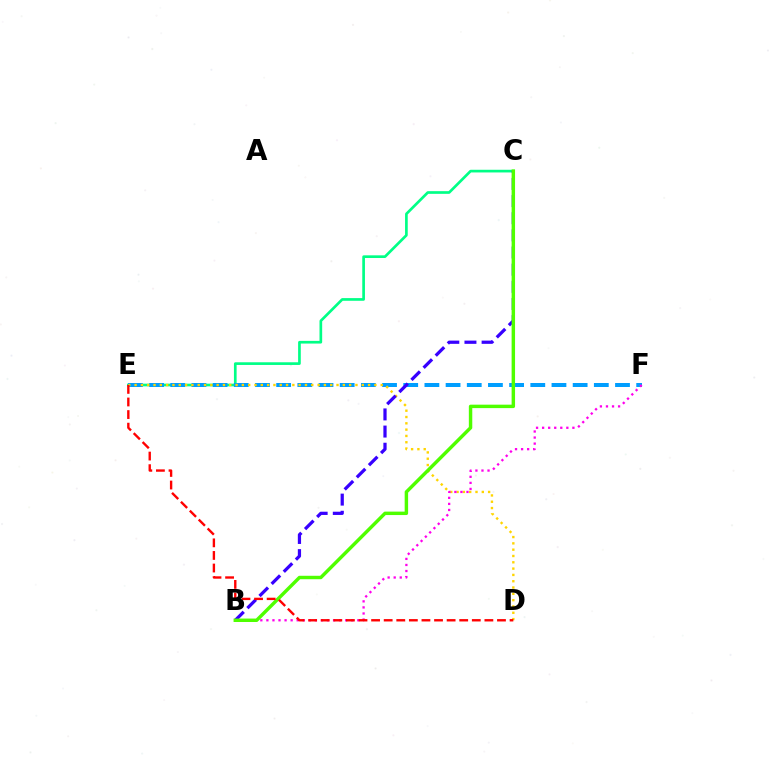{('C', 'E'): [{'color': '#00ff86', 'line_style': 'solid', 'thickness': 1.93}], ('E', 'F'): [{'color': '#009eff', 'line_style': 'dashed', 'thickness': 2.88}], ('D', 'E'): [{'color': '#ffd500', 'line_style': 'dotted', 'thickness': 1.71}, {'color': '#ff0000', 'line_style': 'dashed', 'thickness': 1.71}], ('B', 'C'): [{'color': '#3700ff', 'line_style': 'dashed', 'thickness': 2.33}, {'color': '#4fff00', 'line_style': 'solid', 'thickness': 2.48}], ('B', 'F'): [{'color': '#ff00ed', 'line_style': 'dotted', 'thickness': 1.65}]}